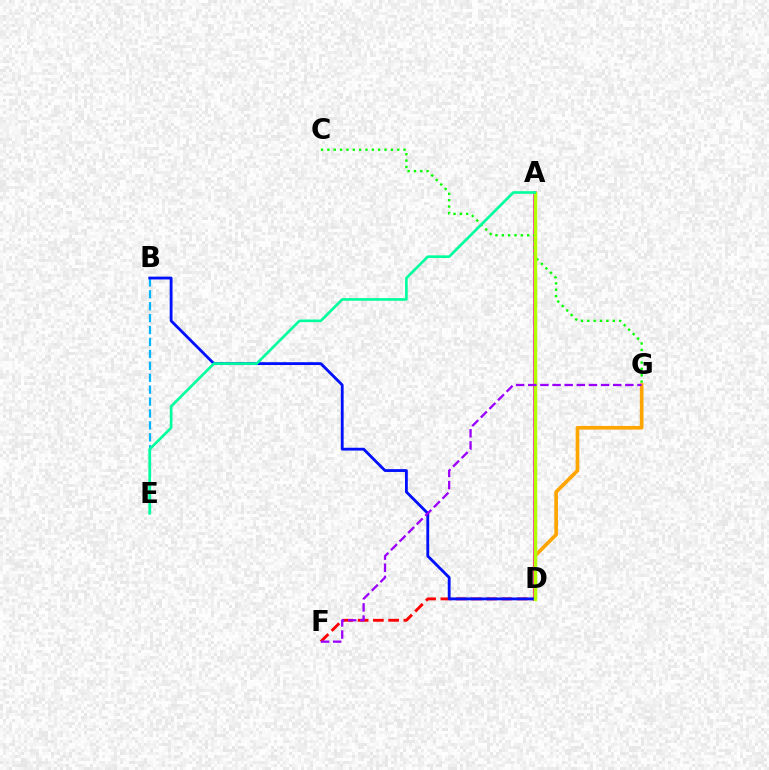{('B', 'E'): [{'color': '#00b5ff', 'line_style': 'dashed', 'thickness': 1.62}], ('D', 'G'): [{'color': '#ffa500', 'line_style': 'solid', 'thickness': 2.64}], ('D', 'F'): [{'color': '#ff0000', 'line_style': 'dashed', 'thickness': 2.07}], ('A', 'D'): [{'color': '#ff00bd', 'line_style': 'solid', 'thickness': 2.6}, {'color': '#b3ff00', 'line_style': 'solid', 'thickness': 2.47}], ('B', 'D'): [{'color': '#0010ff', 'line_style': 'solid', 'thickness': 2.04}], ('C', 'G'): [{'color': '#08ff00', 'line_style': 'dotted', 'thickness': 1.73}], ('F', 'G'): [{'color': '#9b00ff', 'line_style': 'dashed', 'thickness': 1.65}], ('A', 'E'): [{'color': '#00ff9d', 'line_style': 'solid', 'thickness': 1.91}]}